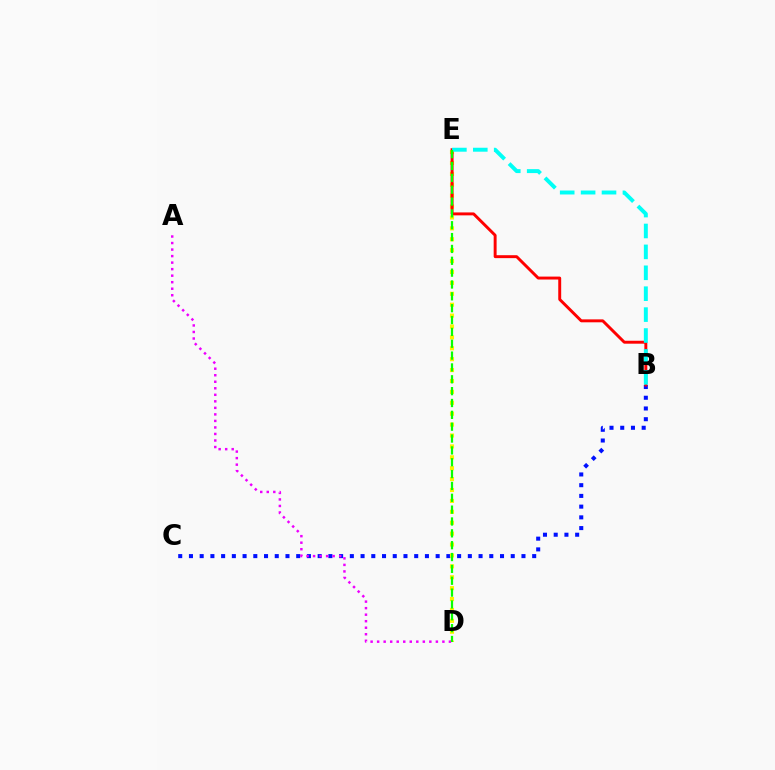{('B', 'C'): [{'color': '#0010ff', 'line_style': 'dotted', 'thickness': 2.91}], ('D', 'E'): [{'color': '#fcf500', 'line_style': 'dotted', 'thickness': 2.96}, {'color': '#08ff00', 'line_style': 'dashed', 'thickness': 1.61}], ('B', 'E'): [{'color': '#ff0000', 'line_style': 'solid', 'thickness': 2.11}, {'color': '#00fff6', 'line_style': 'dashed', 'thickness': 2.84}], ('A', 'D'): [{'color': '#ee00ff', 'line_style': 'dotted', 'thickness': 1.77}]}